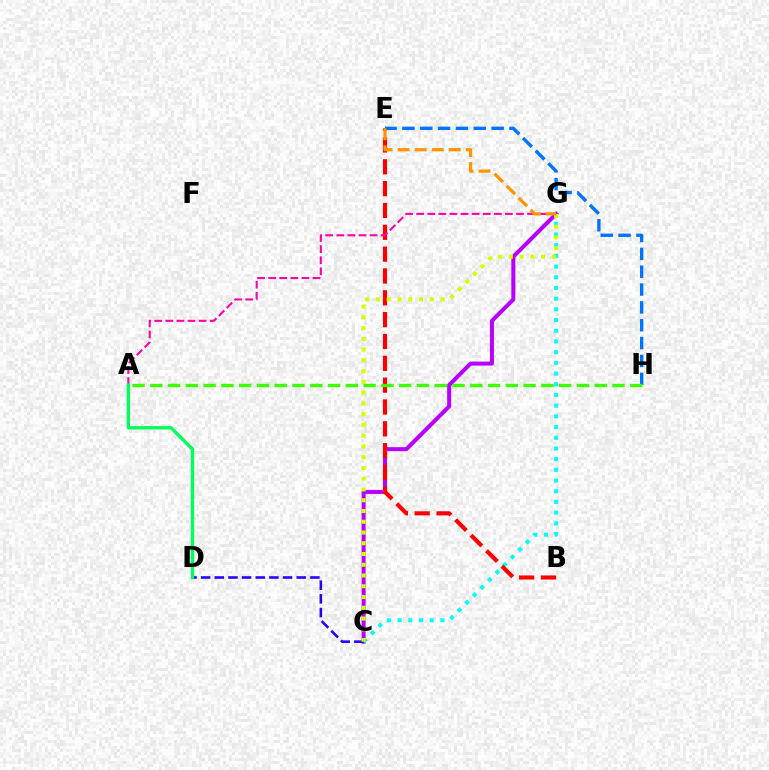{('C', 'G'): [{'color': '#b900ff', 'line_style': 'solid', 'thickness': 2.89}, {'color': '#00fff6', 'line_style': 'dotted', 'thickness': 2.91}, {'color': '#d1ff00', 'line_style': 'dotted', 'thickness': 2.92}], ('B', 'E'): [{'color': '#ff0000', 'line_style': 'dashed', 'thickness': 2.97}], ('C', 'D'): [{'color': '#2500ff', 'line_style': 'dashed', 'thickness': 1.86}], ('E', 'H'): [{'color': '#0074ff', 'line_style': 'dashed', 'thickness': 2.42}], ('A', 'G'): [{'color': '#ff00ac', 'line_style': 'dashed', 'thickness': 1.51}], ('A', 'D'): [{'color': '#00ff5c', 'line_style': 'solid', 'thickness': 2.41}], ('E', 'G'): [{'color': '#ff9400', 'line_style': 'dashed', 'thickness': 2.32}], ('A', 'H'): [{'color': '#3dff00', 'line_style': 'dashed', 'thickness': 2.41}]}